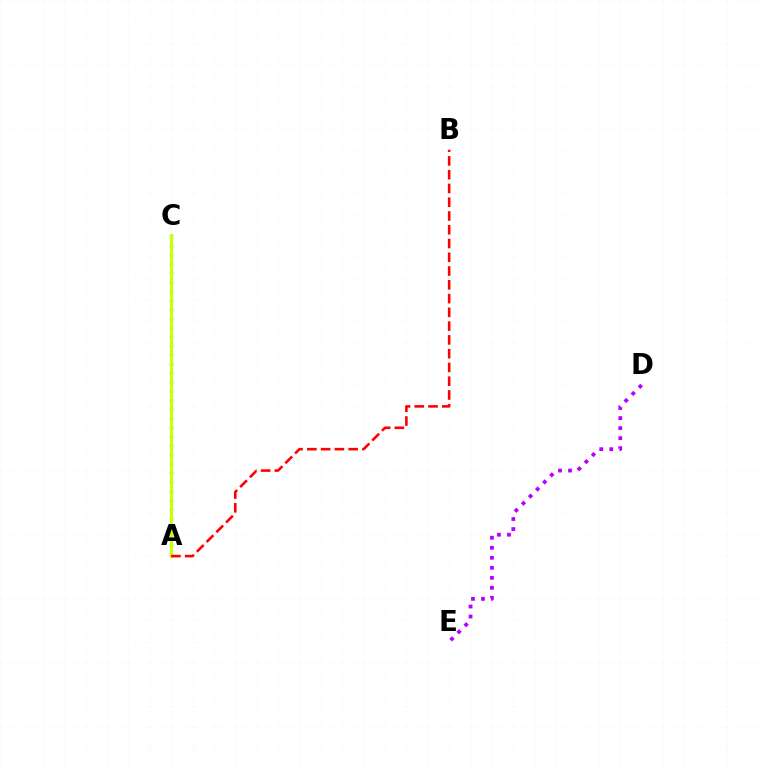{('A', 'C'): [{'color': '#0074ff', 'line_style': 'solid', 'thickness': 2.18}, {'color': '#00ff5c', 'line_style': 'dotted', 'thickness': 2.47}, {'color': '#d1ff00', 'line_style': 'solid', 'thickness': 2.22}], ('D', 'E'): [{'color': '#b900ff', 'line_style': 'dotted', 'thickness': 2.72}], ('A', 'B'): [{'color': '#ff0000', 'line_style': 'dashed', 'thickness': 1.87}]}